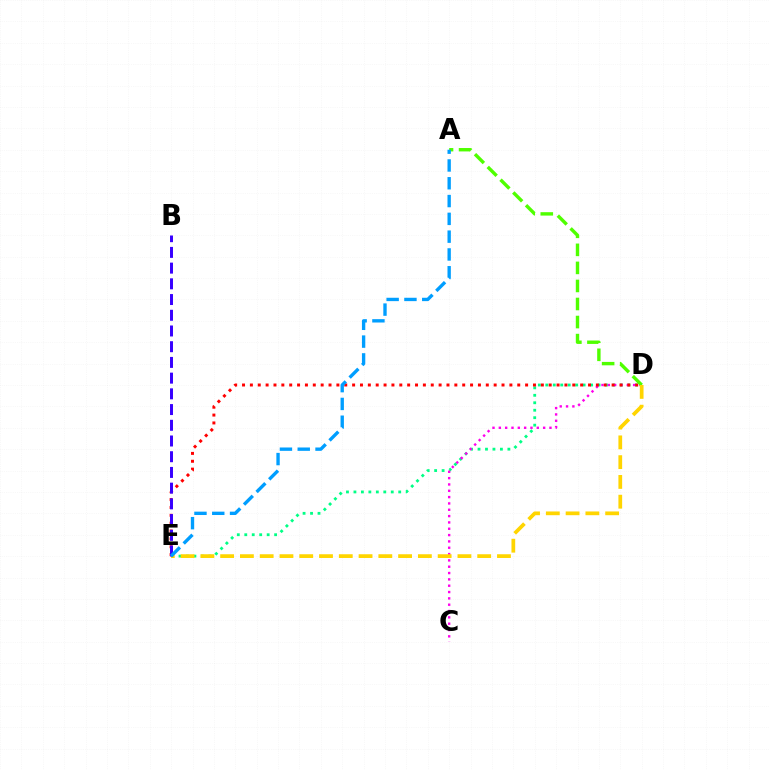{('D', 'E'): [{'color': '#00ff86', 'line_style': 'dotted', 'thickness': 2.03}, {'color': '#ff0000', 'line_style': 'dotted', 'thickness': 2.14}, {'color': '#ffd500', 'line_style': 'dashed', 'thickness': 2.69}], ('C', 'D'): [{'color': '#ff00ed', 'line_style': 'dotted', 'thickness': 1.72}], ('A', 'D'): [{'color': '#4fff00', 'line_style': 'dashed', 'thickness': 2.45}], ('B', 'E'): [{'color': '#3700ff', 'line_style': 'dashed', 'thickness': 2.14}], ('A', 'E'): [{'color': '#009eff', 'line_style': 'dashed', 'thickness': 2.42}]}